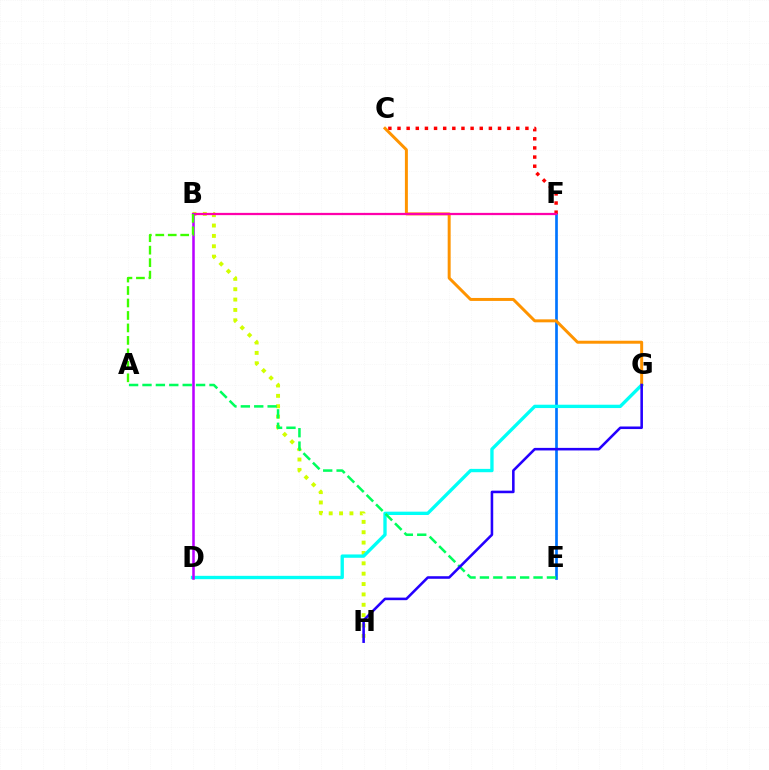{('B', 'H'): [{'color': '#d1ff00', 'line_style': 'dotted', 'thickness': 2.82}], ('E', 'F'): [{'color': '#0074ff', 'line_style': 'solid', 'thickness': 1.93}], ('D', 'G'): [{'color': '#00fff6', 'line_style': 'solid', 'thickness': 2.4}], ('C', 'F'): [{'color': '#ff0000', 'line_style': 'dotted', 'thickness': 2.48}], ('C', 'G'): [{'color': '#ff9400', 'line_style': 'solid', 'thickness': 2.14}], ('B', 'F'): [{'color': '#ff00ac', 'line_style': 'solid', 'thickness': 1.62}], ('B', 'D'): [{'color': '#b900ff', 'line_style': 'solid', 'thickness': 1.83}], ('A', 'B'): [{'color': '#3dff00', 'line_style': 'dashed', 'thickness': 1.69}], ('A', 'E'): [{'color': '#00ff5c', 'line_style': 'dashed', 'thickness': 1.82}], ('G', 'H'): [{'color': '#2500ff', 'line_style': 'solid', 'thickness': 1.85}]}